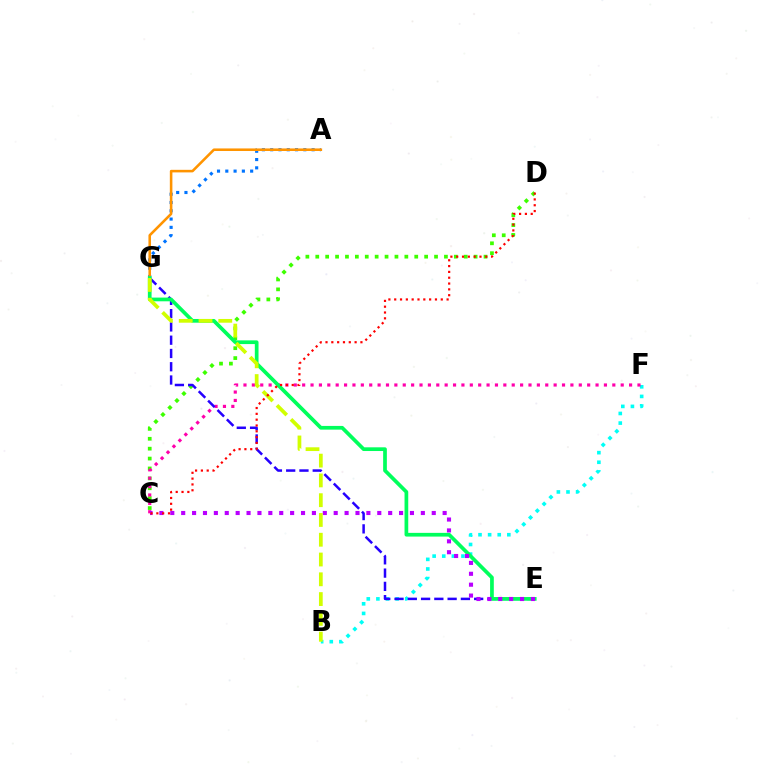{('C', 'D'): [{'color': '#3dff00', 'line_style': 'dotted', 'thickness': 2.69}, {'color': '#ff0000', 'line_style': 'dotted', 'thickness': 1.58}], ('B', 'F'): [{'color': '#00fff6', 'line_style': 'dotted', 'thickness': 2.61}], ('A', 'G'): [{'color': '#0074ff', 'line_style': 'dotted', 'thickness': 2.25}, {'color': '#ff9400', 'line_style': 'solid', 'thickness': 1.85}], ('C', 'F'): [{'color': '#ff00ac', 'line_style': 'dotted', 'thickness': 2.28}], ('E', 'G'): [{'color': '#2500ff', 'line_style': 'dashed', 'thickness': 1.8}, {'color': '#00ff5c', 'line_style': 'solid', 'thickness': 2.67}], ('C', 'E'): [{'color': '#b900ff', 'line_style': 'dotted', 'thickness': 2.96}], ('B', 'G'): [{'color': '#d1ff00', 'line_style': 'dashed', 'thickness': 2.69}]}